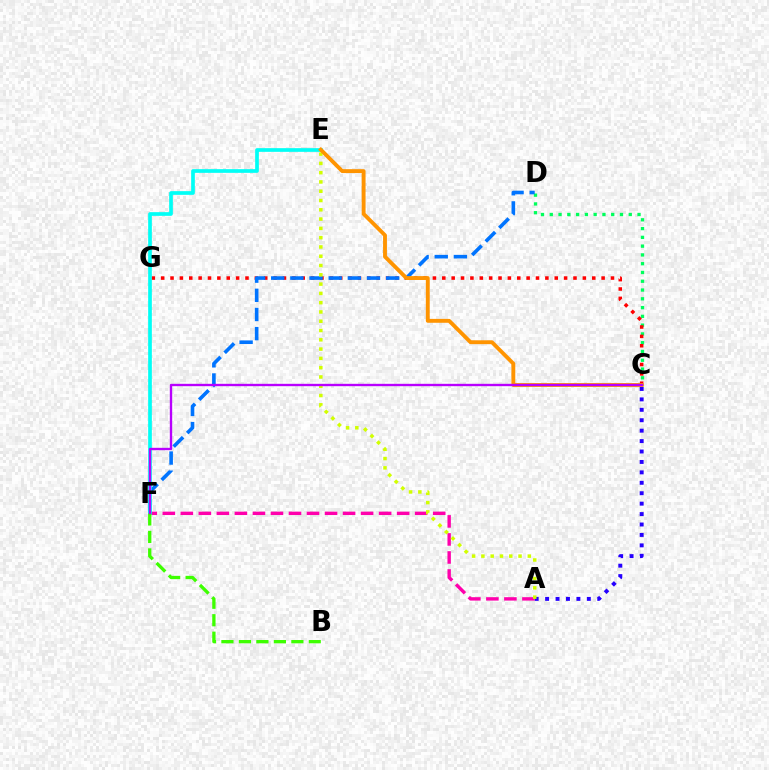{('A', 'C'): [{'color': '#2500ff', 'line_style': 'dotted', 'thickness': 2.83}], ('C', 'D'): [{'color': '#00ff5c', 'line_style': 'dotted', 'thickness': 2.38}], ('A', 'F'): [{'color': '#ff00ac', 'line_style': 'dashed', 'thickness': 2.45}], ('C', 'G'): [{'color': '#ff0000', 'line_style': 'dotted', 'thickness': 2.55}], ('D', 'F'): [{'color': '#0074ff', 'line_style': 'dashed', 'thickness': 2.6}], ('A', 'E'): [{'color': '#d1ff00', 'line_style': 'dotted', 'thickness': 2.52}], ('E', 'F'): [{'color': '#00fff6', 'line_style': 'solid', 'thickness': 2.65}], ('C', 'E'): [{'color': '#ff9400', 'line_style': 'solid', 'thickness': 2.79}], ('B', 'F'): [{'color': '#3dff00', 'line_style': 'dashed', 'thickness': 2.38}], ('C', 'F'): [{'color': '#b900ff', 'line_style': 'solid', 'thickness': 1.7}]}